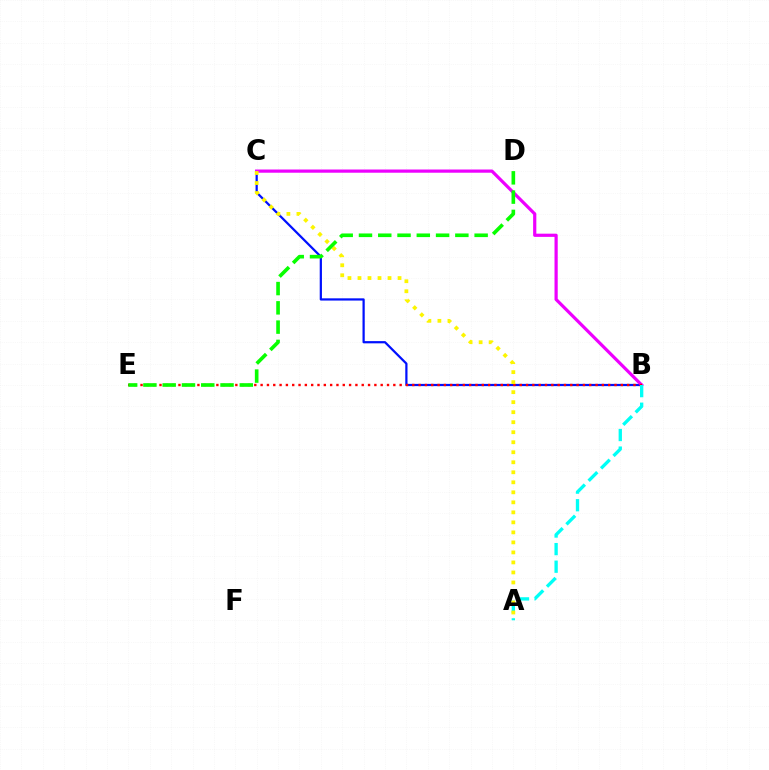{('B', 'C'): [{'color': '#0010ff', 'line_style': 'solid', 'thickness': 1.6}, {'color': '#ee00ff', 'line_style': 'solid', 'thickness': 2.31}], ('B', 'E'): [{'color': '#ff0000', 'line_style': 'dotted', 'thickness': 1.72}], ('A', 'B'): [{'color': '#00fff6', 'line_style': 'dashed', 'thickness': 2.39}], ('A', 'C'): [{'color': '#fcf500', 'line_style': 'dotted', 'thickness': 2.72}], ('D', 'E'): [{'color': '#08ff00', 'line_style': 'dashed', 'thickness': 2.62}]}